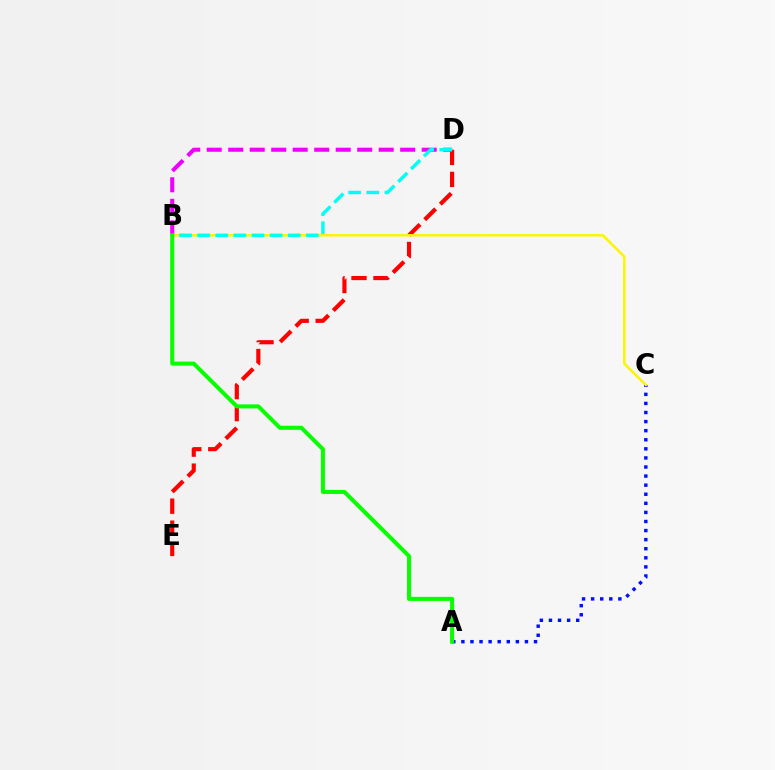{('A', 'C'): [{'color': '#0010ff', 'line_style': 'dotted', 'thickness': 2.47}], ('D', 'E'): [{'color': '#ff0000', 'line_style': 'dashed', 'thickness': 2.99}], ('B', 'C'): [{'color': '#fcf500', 'line_style': 'solid', 'thickness': 1.79}], ('B', 'D'): [{'color': '#ee00ff', 'line_style': 'dashed', 'thickness': 2.92}, {'color': '#00fff6', 'line_style': 'dashed', 'thickness': 2.46}], ('A', 'B'): [{'color': '#08ff00', 'line_style': 'solid', 'thickness': 2.92}]}